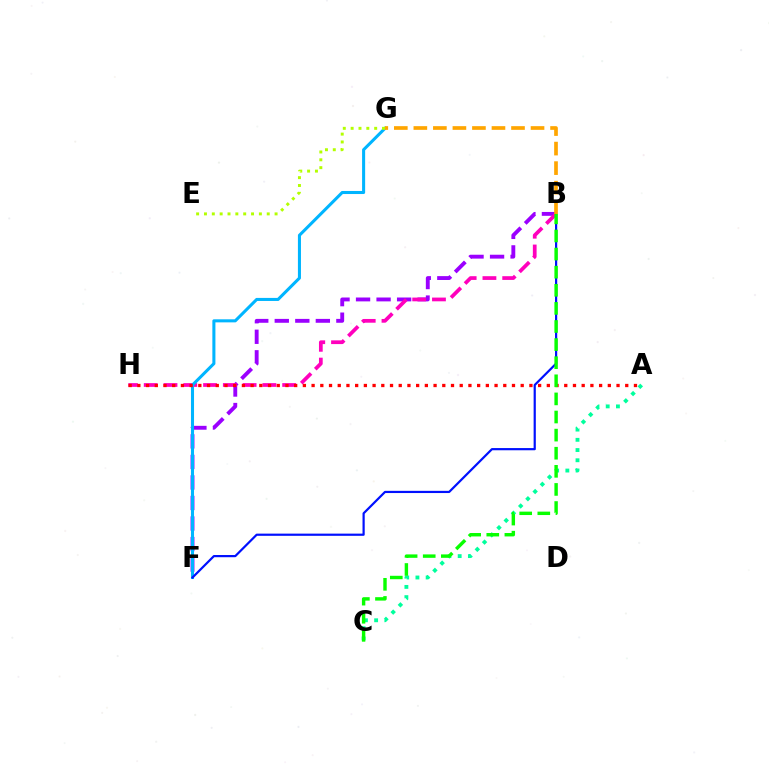{('A', 'C'): [{'color': '#00ff9d', 'line_style': 'dotted', 'thickness': 2.78}], ('B', 'F'): [{'color': '#9b00ff', 'line_style': 'dashed', 'thickness': 2.79}, {'color': '#0010ff', 'line_style': 'solid', 'thickness': 1.58}], ('B', 'H'): [{'color': '#ff00bd', 'line_style': 'dashed', 'thickness': 2.69}], ('F', 'G'): [{'color': '#00b5ff', 'line_style': 'solid', 'thickness': 2.2}], ('E', 'G'): [{'color': '#b3ff00', 'line_style': 'dotted', 'thickness': 2.13}], ('A', 'H'): [{'color': '#ff0000', 'line_style': 'dotted', 'thickness': 2.37}], ('B', 'C'): [{'color': '#08ff00', 'line_style': 'dashed', 'thickness': 2.46}], ('B', 'G'): [{'color': '#ffa500', 'line_style': 'dashed', 'thickness': 2.65}]}